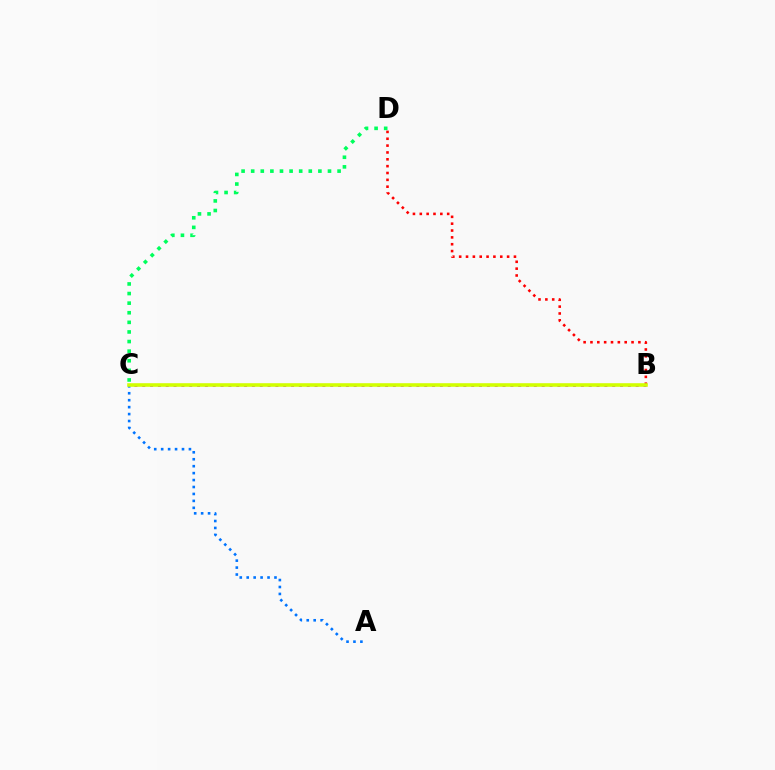{('A', 'C'): [{'color': '#0074ff', 'line_style': 'dotted', 'thickness': 1.89}], ('B', 'D'): [{'color': '#ff0000', 'line_style': 'dotted', 'thickness': 1.86}], ('B', 'C'): [{'color': '#b900ff', 'line_style': 'dotted', 'thickness': 2.13}, {'color': '#d1ff00', 'line_style': 'solid', 'thickness': 2.58}], ('C', 'D'): [{'color': '#00ff5c', 'line_style': 'dotted', 'thickness': 2.61}]}